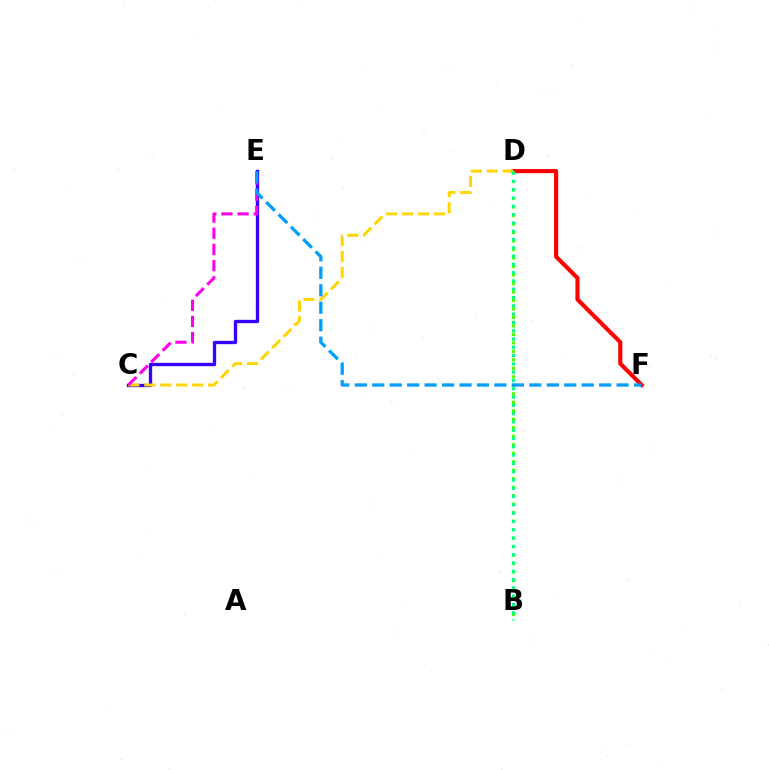{('D', 'F'): [{'color': '#ff0000', 'line_style': 'solid', 'thickness': 2.97}], ('C', 'E'): [{'color': '#3700ff', 'line_style': 'solid', 'thickness': 2.39}, {'color': '#ff00ed', 'line_style': 'dashed', 'thickness': 2.2}], ('C', 'D'): [{'color': '#ffd500', 'line_style': 'dashed', 'thickness': 2.16}], ('B', 'D'): [{'color': '#4fff00', 'line_style': 'dotted', 'thickness': 2.31}, {'color': '#00ff86', 'line_style': 'dotted', 'thickness': 2.25}], ('E', 'F'): [{'color': '#009eff', 'line_style': 'dashed', 'thickness': 2.37}]}